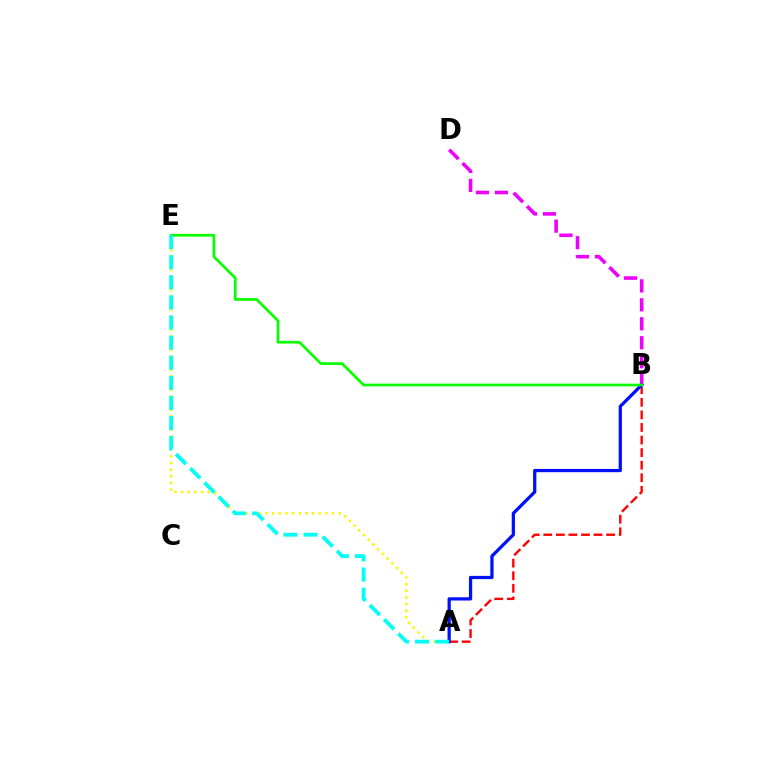{('B', 'D'): [{'color': '#ee00ff', 'line_style': 'dashed', 'thickness': 2.58}], ('A', 'B'): [{'color': '#ff0000', 'line_style': 'dashed', 'thickness': 1.71}, {'color': '#0010ff', 'line_style': 'solid', 'thickness': 2.34}], ('A', 'E'): [{'color': '#fcf500', 'line_style': 'dotted', 'thickness': 1.81}, {'color': '#00fff6', 'line_style': 'dashed', 'thickness': 2.73}], ('B', 'E'): [{'color': '#08ff00', 'line_style': 'solid', 'thickness': 1.94}]}